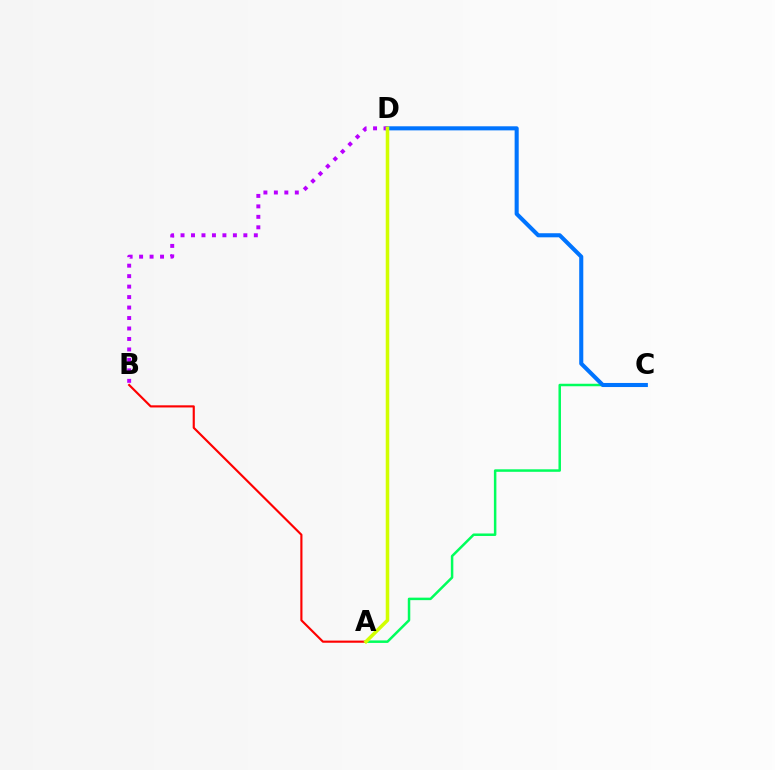{('A', 'C'): [{'color': '#00ff5c', 'line_style': 'solid', 'thickness': 1.8}], ('C', 'D'): [{'color': '#0074ff', 'line_style': 'solid', 'thickness': 2.94}], ('B', 'D'): [{'color': '#b900ff', 'line_style': 'dotted', 'thickness': 2.84}], ('A', 'B'): [{'color': '#ff0000', 'line_style': 'solid', 'thickness': 1.55}], ('A', 'D'): [{'color': '#d1ff00', 'line_style': 'solid', 'thickness': 2.55}]}